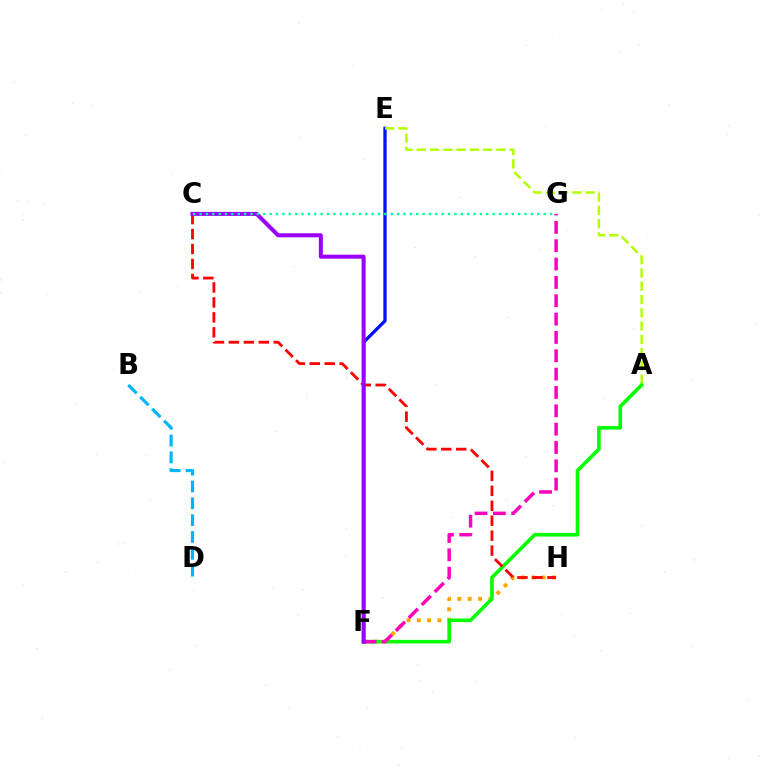{('F', 'H'): [{'color': '#ffa500', 'line_style': 'dotted', 'thickness': 2.81}], ('E', 'F'): [{'color': '#0010ff', 'line_style': 'solid', 'thickness': 2.38}], ('A', 'E'): [{'color': '#b3ff00', 'line_style': 'dashed', 'thickness': 1.8}], ('A', 'F'): [{'color': '#08ff00', 'line_style': 'solid', 'thickness': 2.61}], ('F', 'G'): [{'color': '#ff00bd', 'line_style': 'dashed', 'thickness': 2.49}], ('B', 'D'): [{'color': '#00b5ff', 'line_style': 'dashed', 'thickness': 2.29}], ('C', 'H'): [{'color': '#ff0000', 'line_style': 'dashed', 'thickness': 2.03}], ('C', 'F'): [{'color': '#9b00ff', 'line_style': 'solid', 'thickness': 2.9}], ('C', 'G'): [{'color': '#00ff9d', 'line_style': 'dotted', 'thickness': 1.73}]}